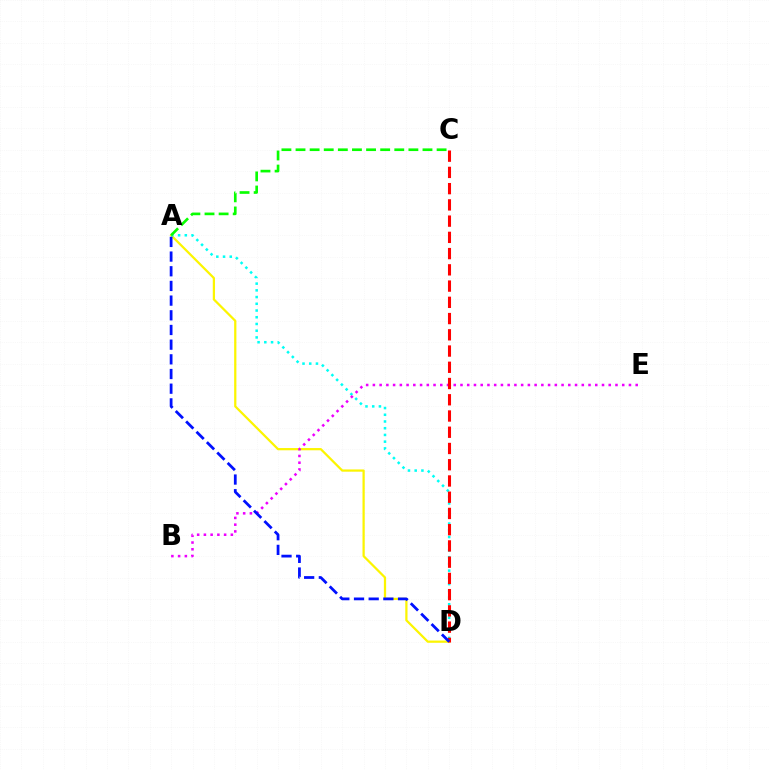{('A', 'D'): [{'color': '#fcf500', 'line_style': 'solid', 'thickness': 1.61}, {'color': '#00fff6', 'line_style': 'dotted', 'thickness': 1.83}, {'color': '#0010ff', 'line_style': 'dashed', 'thickness': 1.99}], ('B', 'E'): [{'color': '#ee00ff', 'line_style': 'dotted', 'thickness': 1.83}], ('C', 'D'): [{'color': '#ff0000', 'line_style': 'dashed', 'thickness': 2.21}], ('A', 'C'): [{'color': '#08ff00', 'line_style': 'dashed', 'thickness': 1.92}]}